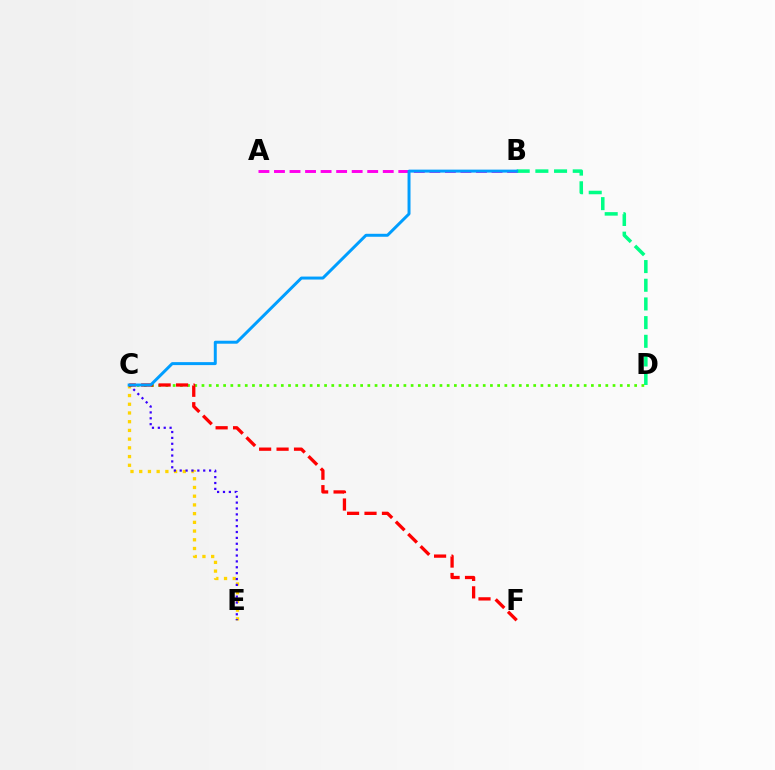{('C', 'E'): [{'color': '#ffd500', 'line_style': 'dotted', 'thickness': 2.37}, {'color': '#3700ff', 'line_style': 'dotted', 'thickness': 1.6}], ('A', 'B'): [{'color': '#ff00ed', 'line_style': 'dashed', 'thickness': 2.11}], ('B', 'D'): [{'color': '#00ff86', 'line_style': 'dashed', 'thickness': 2.54}], ('C', 'D'): [{'color': '#4fff00', 'line_style': 'dotted', 'thickness': 1.96}], ('C', 'F'): [{'color': '#ff0000', 'line_style': 'dashed', 'thickness': 2.37}], ('B', 'C'): [{'color': '#009eff', 'line_style': 'solid', 'thickness': 2.14}]}